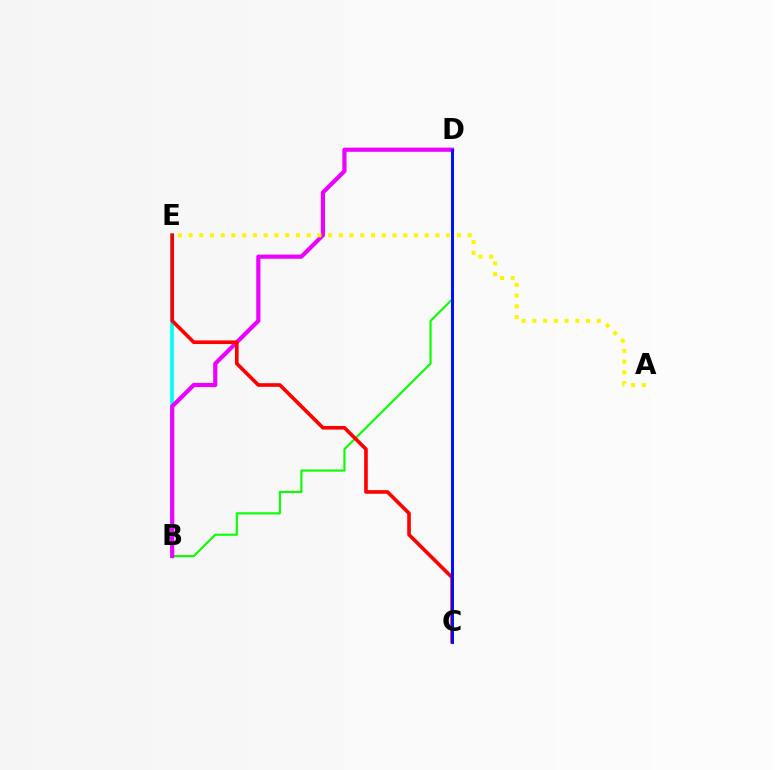{('B', 'E'): [{'color': '#00fff6', 'line_style': 'solid', 'thickness': 2.66}], ('B', 'D'): [{'color': '#08ff00', 'line_style': 'solid', 'thickness': 1.54}, {'color': '#ee00ff', 'line_style': 'solid', 'thickness': 3.0}], ('A', 'E'): [{'color': '#fcf500', 'line_style': 'dotted', 'thickness': 2.92}], ('C', 'E'): [{'color': '#ff0000', 'line_style': 'solid', 'thickness': 2.61}], ('C', 'D'): [{'color': '#0010ff', 'line_style': 'solid', 'thickness': 2.15}]}